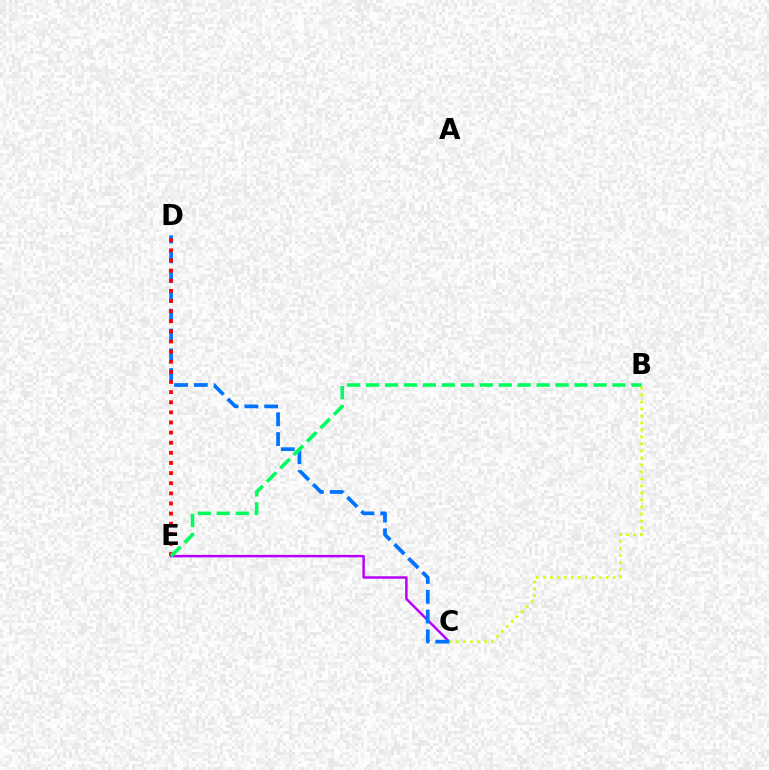{('C', 'E'): [{'color': '#b900ff', 'line_style': 'solid', 'thickness': 1.78}], ('B', 'C'): [{'color': '#d1ff00', 'line_style': 'dotted', 'thickness': 1.9}], ('C', 'D'): [{'color': '#0074ff', 'line_style': 'dashed', 'thickness': 2.69}], ('D', 'E'): [{'color': '#ff0000', 'line_style': 'dotted', 'thickness': 2.75}], ('B', 'E'): [{'color': '#00ff5c', 'line_style': 'dashed', 'thickness': 2.57}]}